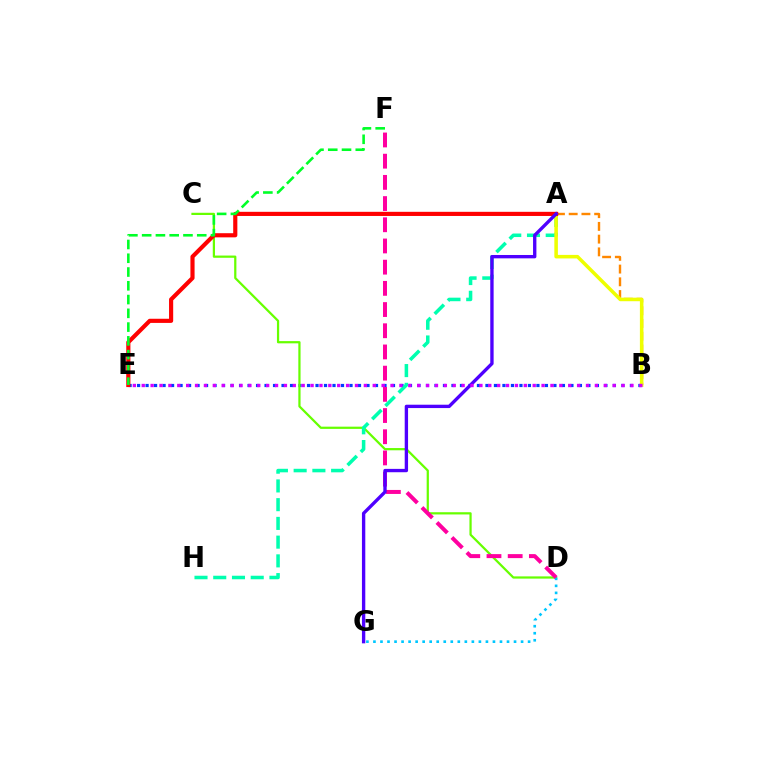{('B', 'E'): [{'color': '#003fff', 'line_style': 'dotted', 'thickness': 2.31}, {'color': '#d600ff', 'line_style': 'dotted', 'thickness': 2.41}], ('C', 'D'): [{'color': '#66ff00', 'line_style': 'solid', 'thickness': 1.61}], ('D', 'G'): [{'color': '#00c7ff', 'line_style': 'dotted', 'thickness': 1.91}], ('A', 'H'): [{'color': '#00ffaf', 'line_style': 'dashed', 'thickness': 2.55}], ('D', 'F'): [{'color': '#ff00a0', 'line_style': 'dashed', 'thickness': 2.88}], ('A', 'B'): [{'color': '#ff8800', 'line_style': 'dashed', 'thickness': 1.73}, {'color': '#eeff00', 'line_style': 'solid', 'thickness': 2.55}], ('A', 'E'): [{'color': '#ff0000', 'line_style': 'solid', 'thickness': 2.99}], ('E', 'F'): [{'color': '#00ff27', 'line_style': 'dashed', 'thickness': 1.87}], ('A', 'G'): [{'color': '#4f00ff', 'line_style': 'solid', 'thickness': 2.41}]}